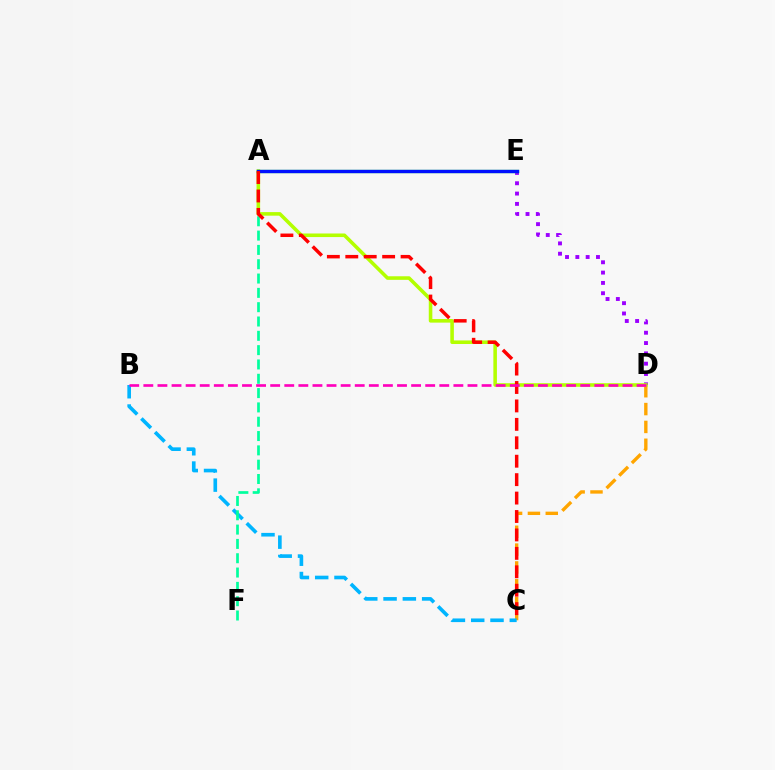{('C', 'D'): [{'color': '#ffa500', 'line_style': 'dashed', 'thickness': 2.42}], ('B', 'C'): [{'color': '#00b5ff', 'line_style': 'dashed', 'thickness': 2.62}], ('D', 'E'): [{'color': '#9b00ff', 'line_style': 'dotted', 'thickness': 2.8}], ('A', 'F'): [{'color': '#00ff9d', 'line_style': 'dashed', 'thickness': 1.95}], ('A', 'D'): [{'color': '#b3ff00', 'line_style': 'solid', 'thickness': 2.57}], ('A', 'E'): [{'color': '#08ff00', 'line_style': 'solid', 'thickness': 2.35}, {'color': '#0010ff', 'line_style': 'solid', 'thickness': 2.41}], ('A', 'C'): [{'color': '#ff0000', 'line_style': 'dashed', 'thickness': 2.5}], ('B', 'D'): [{'color': '#ff00bd', 'line_style': 'dashed', 'thickness': 1.91}]}